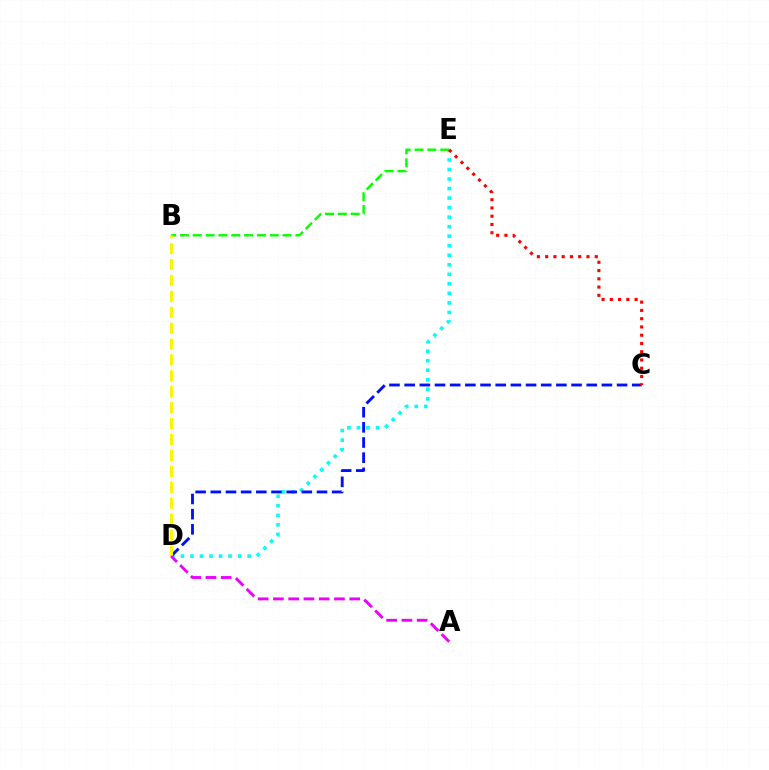{('D', 'E'): [{'color': '#00fff6', 'line_style': 'dotted', 'thickness': 2.59}], ('B', 'E'): [{'color': '#08ff00', 'line_style': 'dashed', 'thickness': 1.74}], ('C', 'D'): [{'color': '#0010ff', 'line_style': 'dashed', 'thickness': 2.06}], ('B', 'D'): [{'color': '#fcf500', 'line_style': 'dashed', 'thickness': 2.16}], ('A', 'D'): [{'color': '#ee00ff', 'line_style': 'dashed', 'thickness': 2.07}], ('C', 'E'): [{'color': '#ff0000', 'line_style': 'dotted', 'thickness': 2.25}]}